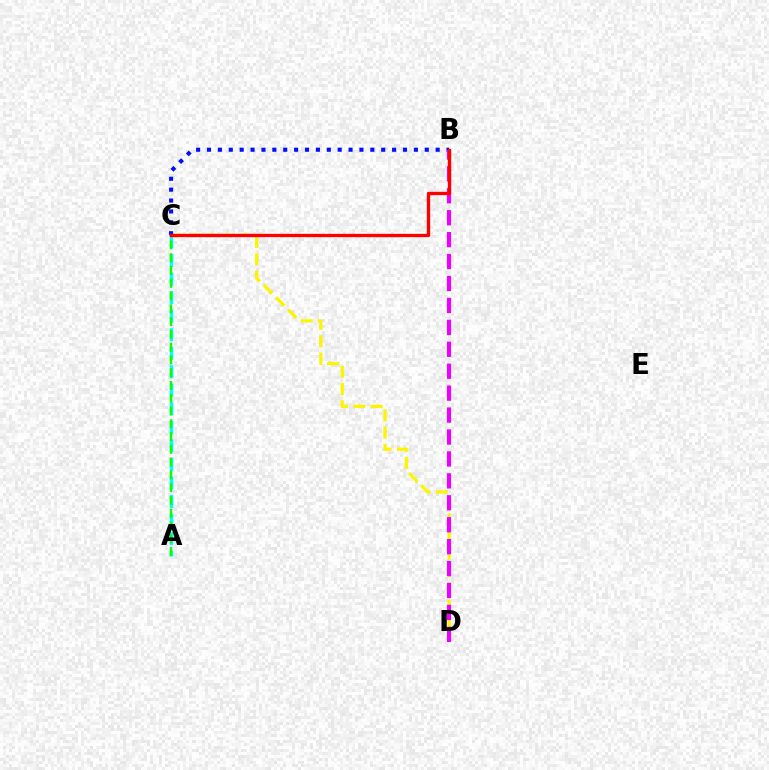{('C', 'D'): [{'color': '#fcf500', 'line_style': 'dashed', 'thickness': 2.35}], ('A', 'C'): [{'color': '#00fff6', 'line_style': 'dashed', 'thickness': 2.52}, {'color': '#08ff00', 'line_style': 'dashed', 'thickness': 1.74}], ('B', 'C'): [{'color': '#0010ff', 'line_style': 'dotted', 'thickness': 2.96}, {'color': '#ff0000', 'line_style': 'solid', 'thickness': 2.4}], ('B', 'D'): [{'color': '#ee00ff', 'line_style': 'dashed', 'thickness': 2.98}]}